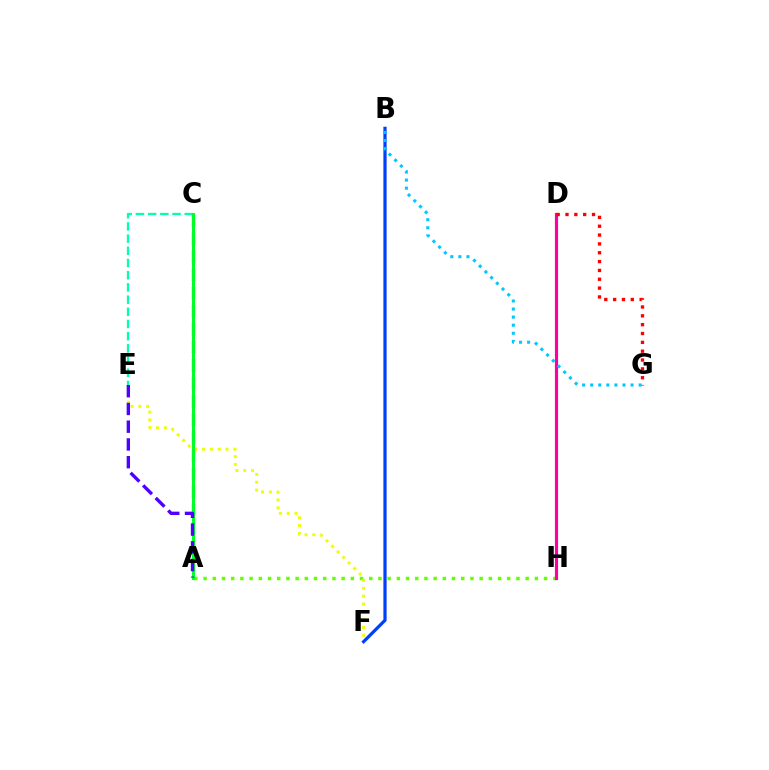{('A', 'C'): [{'color': '#d600ff', 'line_style': 'dotted', 'thickness': 1.81}, {'color': '#ff8800', 'line_style': 'dashed', 'thickness': 2.46}, {'color': '#00ff27', 'line_style': 'solid', 'thickness': 2.14}], ('A', 'H'): [{'color': '#66ff00', 'line_style': 'dotted', 'thickness': 2.5}], ('C', 'E'): [{'color': '#00ffaf', 'line_style': 'dashed', 'thickness': 1.66}], ('B', 'F'): [{'color': '#003fff', 'line_style': 'solid', 'thickness': 2.31}], ('D', 'H'): [{'color': '#ff00a0', 'line_style': 'solid', 'thickness': 2.28}], ('E', 'F'): [{'color': '#eeff00', 'line_style': 'dotted', 'thickness': 2.13}], ('D', 'G'): [{'color': '#ff0000', 'line_style': 'dotted', 'thickness': 2.4}], ('B', 'G'): [{'color': '#00c7ff', 'line_style': 'dotted', 'thickness': 2.19}], ('A', 'E'): [{'color': '#4f00ff', 'line_style': 'dashed', 'thickness': 2.41}]}